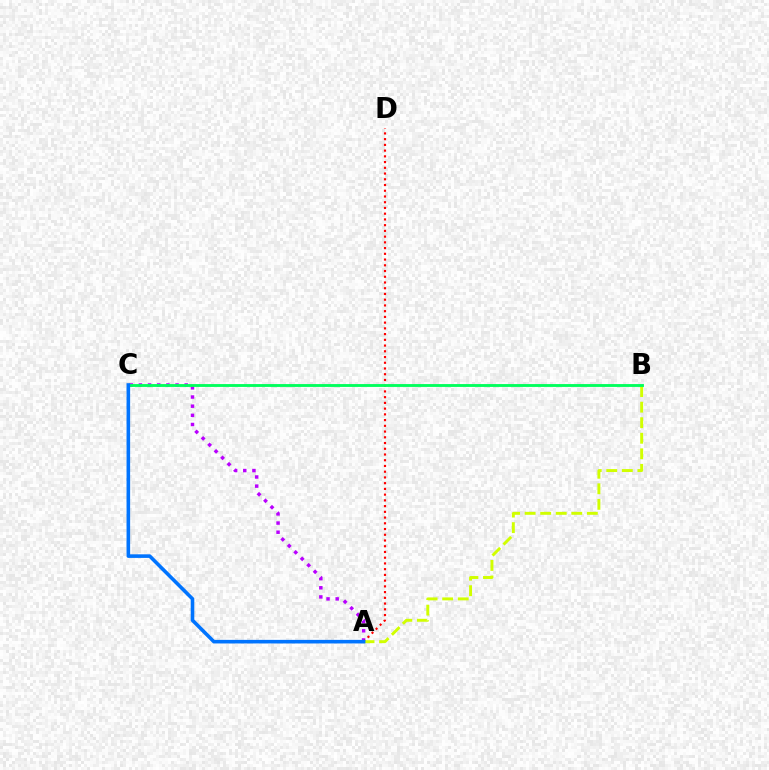{('A', 'C'): [{'color': '#b900ff', 'line_style': 'dotted', 'thickness': 2.49}, {'color': '#0074ff', 'line_style': 'solid', 'thickness': 2.58}], ('A', 'D'): [{'color': '#ff0000', 'line_style': 'dotted', 'thickness': 1.56}], ('A', 'B'): [{'color': '#d1ff00', 'line_style': 'dashed', 'thickness': 2.11}], ('B', 'C'): [{'color': '#00ff5c', 'line_style': 'solid', 'thickness': 2.05}]}